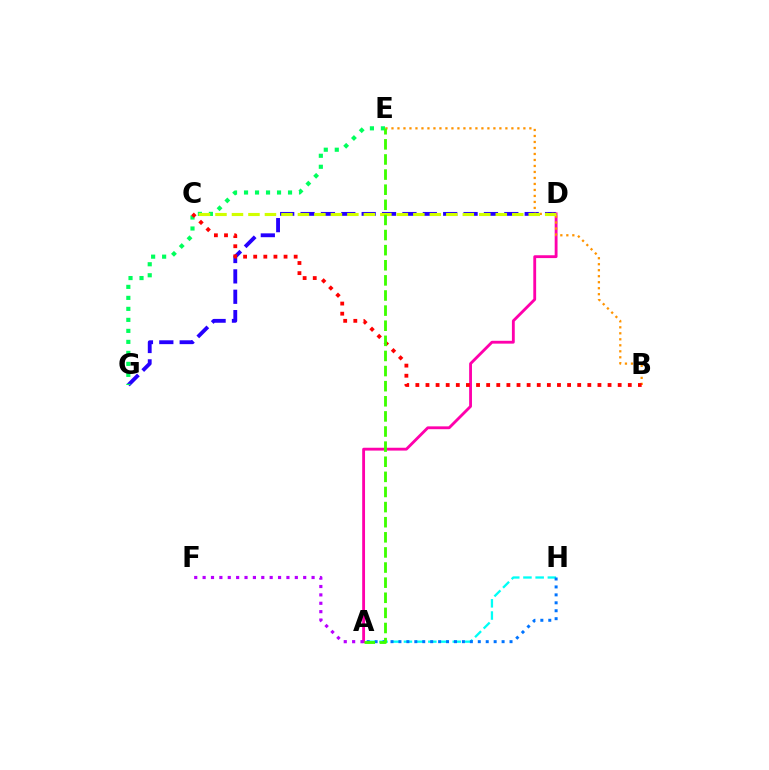{('D', 'G'): [{'color': '#2500ff', 'line_style': 'dashed', 'thickness': 2.77}], ('A', 'D'): [{'color': '#ff00ac', 'line_style': 'solid', 'thickness': 2.04}], ('B', 'E'): [{'color': '#ff9400', 'line_style': 'dotted', 'thickness': 1.63}], ('A', 'H'): [{'color': '#00fff6', 'line_style': 'dashed', 'thickness': 1.66}, {'color': '#0074ff', 'line_style': 'dotted', 'thickness': 2.16}], ('E', 'G'): [{'color': '#00ff5c', 'line_style': 'dotted', 'thickness': 2.99}], ('A', 'F'): [{'color': '#b900ff', 'line_style': 'dotted', 'thickness': 2.28}], ('C', 'D'): [{'color': '#d1ff00', 'line_style': 'dashed', 'thickness': 2.24}], ('B', 'C'): [{'color': '#ff0000', 'line_style': 'dotted', 'thickness': 2.75}], ('A', 'E'): [{'color': '#3dff00', 'line_style': 'dashed', 'thickness': 2.05}]}